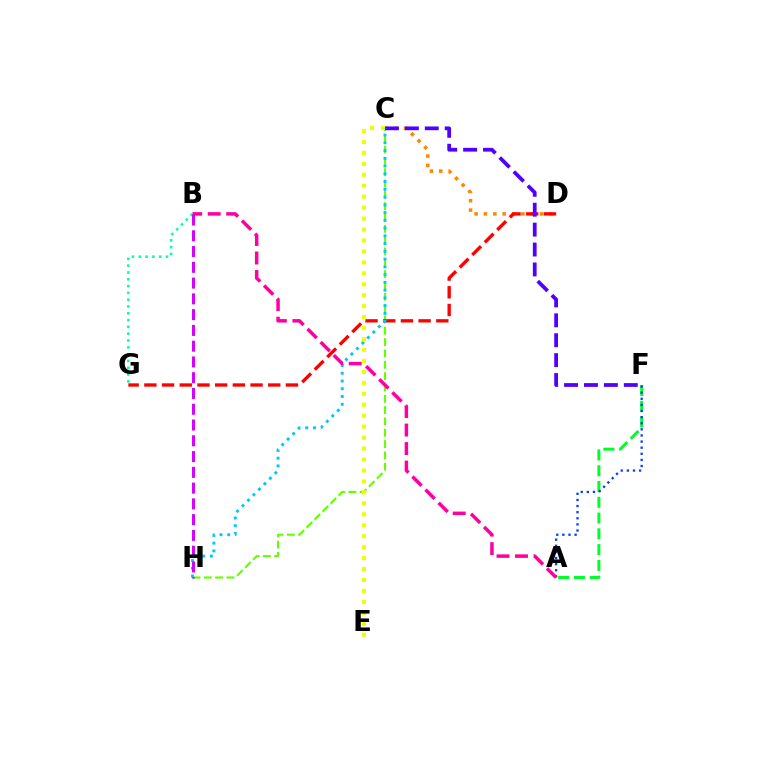{('C', 'D'): [{'color': '#ff8800', 'line_style': 'dotted', 'thickness': 2.54}], ('C', 'H'): [{'color': '#66ff00', 'line_style': 'dashed', 'thickness': 1.54}, {'color': '#00c7ff', 'line_style': 'dotted', 'thickness': 2.11}], ('A', 'F'): [{'color': '#00ff27', 'line_style': 'dashed', 'thickness': 2.14}, {'color': '#003fff', 'line_style': 'dotted', 'thickness': 1.66}], ('D', 'G'): [{'color': '#ff0000', 'line_style': 'dashed', 'thickness': 2.4}], ('C', 'F'): [{'color': '#4f00ff', 'line_style': 'dashed', 'thickness': 2.7}], ('C', 'E'): [{'color': '#eeff00', 'line_style': 'dotted', 'thickness': 2.98}], ('B', 'G'): [{'color': '#00ffaf', 'line_style': 'dotted', 'thickness': 1.85}], ('B', 'H'): [{'color': '#d600ff', 'line_style': 'dashed', 'thickness': 2.14}], ('A', 'B'): [{'color': '#ff00a0', 'line_style': 'dashed', 'thickness': 2.51}]}